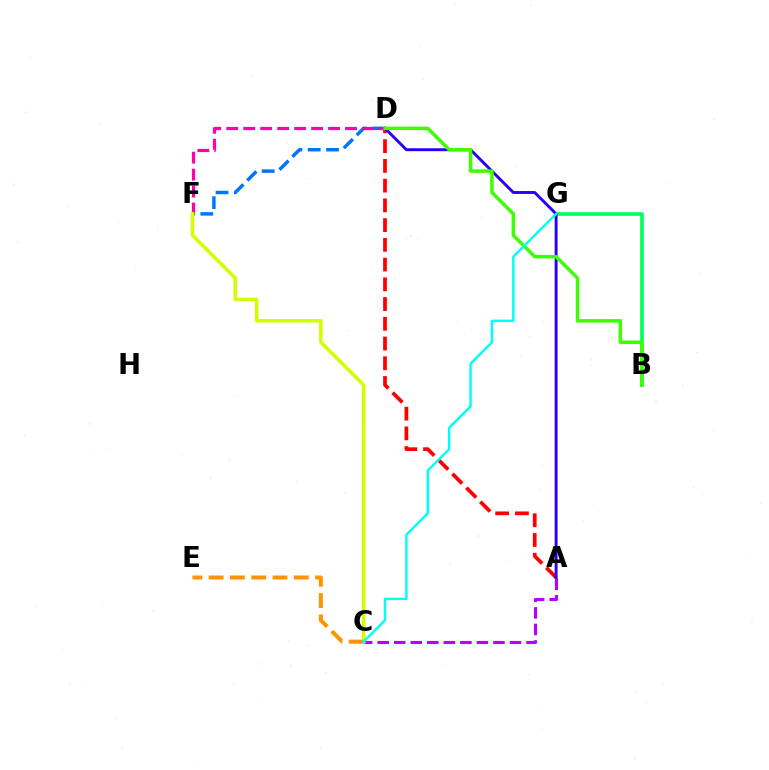{('A', 'C'): [{'color': '#b900ff', 'line_style': 'dashed', 'thickness': 2.25}], ('D', 'F'): [{'color': '#0074ff', 'line_style': 'dashed', 'thickness': 2.49}, {'color': '#ff00ac', 'line_style': 'dashed', 'thickness': 2.31}], ('B', 'G'): [{'color': '#00ff5c', 'line_style': 'solid', 'thickness': 2.63}], ('A', 'D'): [{'color': '#ff0000', 'line_style': 'dashed', 'thickness': 2.68}, {'color': '#2500ff', 'line_style': 'solid', 'thickness': 2.09}], ('B', 'D'): [{'color': '#3dff00', 'line_style': 'solid', 'thickness': 2.51}], ('C', 'F'): [{'color': '#d1ff00', 'line_style': 'solid', 'thickness': 2.56}], ('C', 'E'): [{'color': '#ff9400', 'line_style': 'dashed', 'thickness': 2.89}], ('C', 'G'): [{'color': '#00fff6', 'line_style': 'solid', 'thickness': 1.76}]}